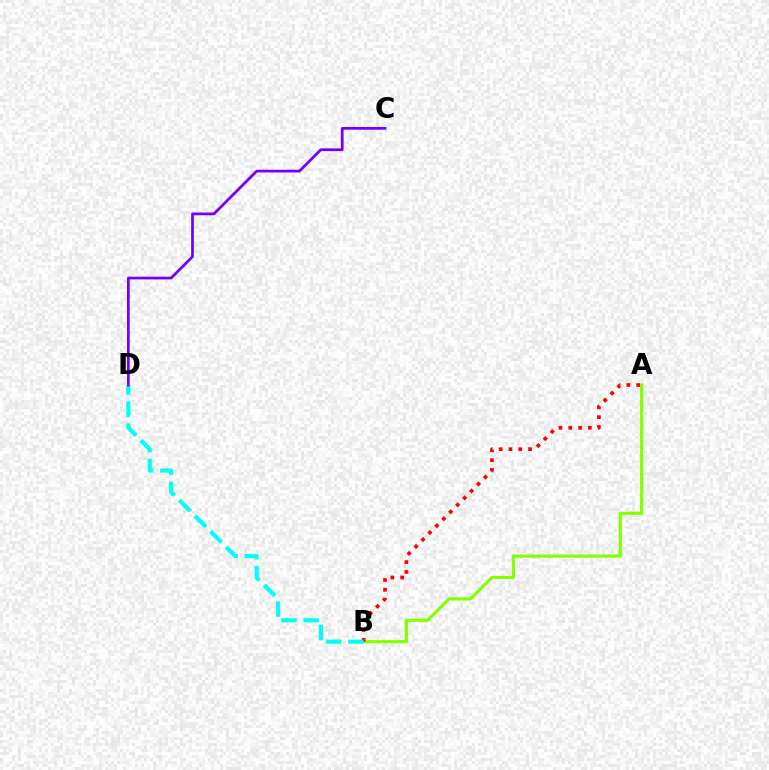{('A', 'B'): [{'color': '#84ff00', 'line_style': 'solid', 'thickness': 2.26}, {'color': '#ff0000', 'line_style': 'dotted', 'thickness': 2.67}], ('B', 'D'): [{'color': '#00fff6', 'line_style': 'dashed', 'thickness': 3.0}], ('C', 'D'): [{'color': '#7200ff', 'line_style': 'solid', 'thickness': 1.97}]}